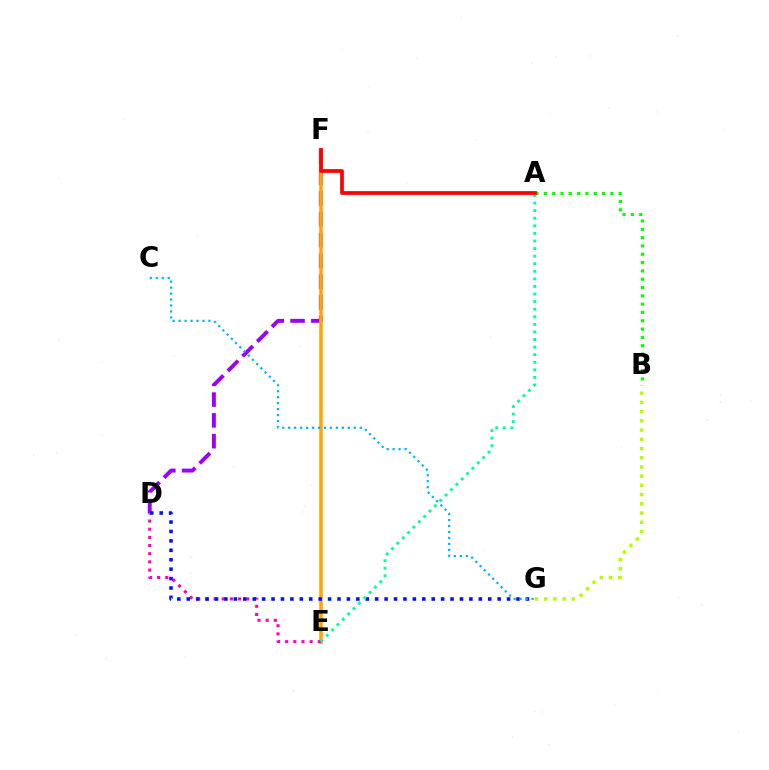{('D', 'F'): [{'color': '#9b00ff', 'line_style': 'dashed', 'thickness': 2.83}], ('E', 'F'): [{'color': '#ffa500', 'line_style': 'solid', 'thickness': 2.57}], ('D', 'E'): [{'color': '#ff00bd', 'line_style': 'dotted', 'thickness': 2.22}], ('A', 'B'): [{'color': '#08ff00', 'line_style': 'dotted', 'thickness': 2.26}], ('D', 'G'): [{'color': '#0010ff', 'line_style': 'dotted', 'thickness': 2.56}], ('C', 'G'): [{'color': '#00b5ff', 'line_style': 'dotted', 'thickness': 1.62}], ('A', 'E'): [{'color': '#00ff9d', 'line_style': 'dotted', 'thickness': 2.06}], ('A', 'F'): [{'color': '#ff0000', 'line_style': 'solid', 'thickness': 2.68}], ('B', 'G'): [{'color': '#b3ff00', 'line_style': 'dotted', 'thickness': 2.51}]}